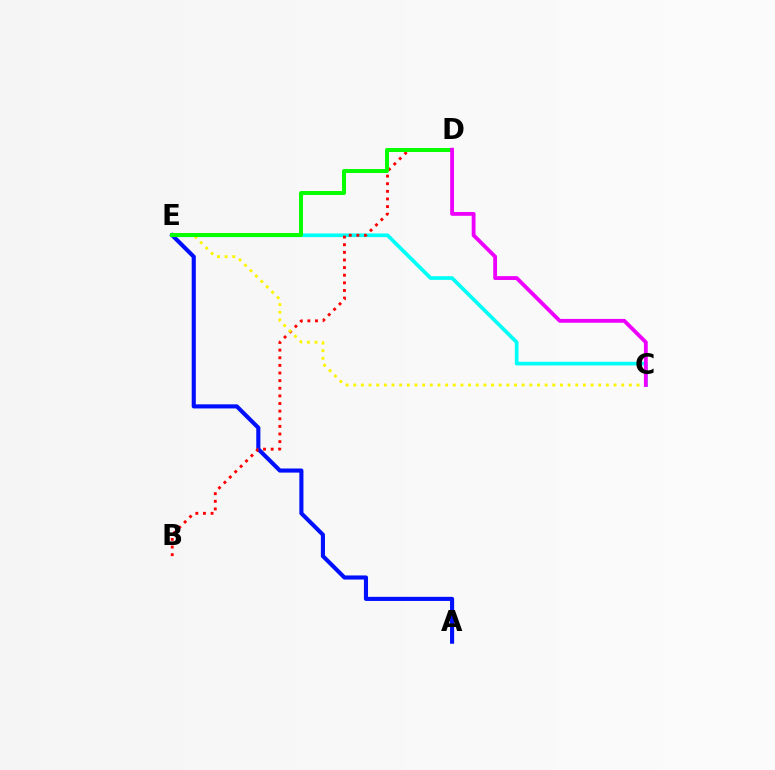{('A', 'E'): [{'color': '#0010ff', 'line_style': 'solid', 'thickness': 2.96}], ('C', 'E'): [{'color': '#00fff6', 'line_style': 'solid', 'thickness': 2.65}, {'color': '#fcf500', 'line_style': 'dotted', 'thickness': 2.08}], ('B', 'D'): [{'color': '#ff0000', 'line_style': 'dotted', 'thickness': 2.07}], ('D', 'E'): [{'color': '#08ff00', 'line_style': 'solid', 'thickness': 2.87}], ('C', 'D'): [{'color': '#ee00ff', 'line_style': 'solid', 'thickness': 2.76}]}